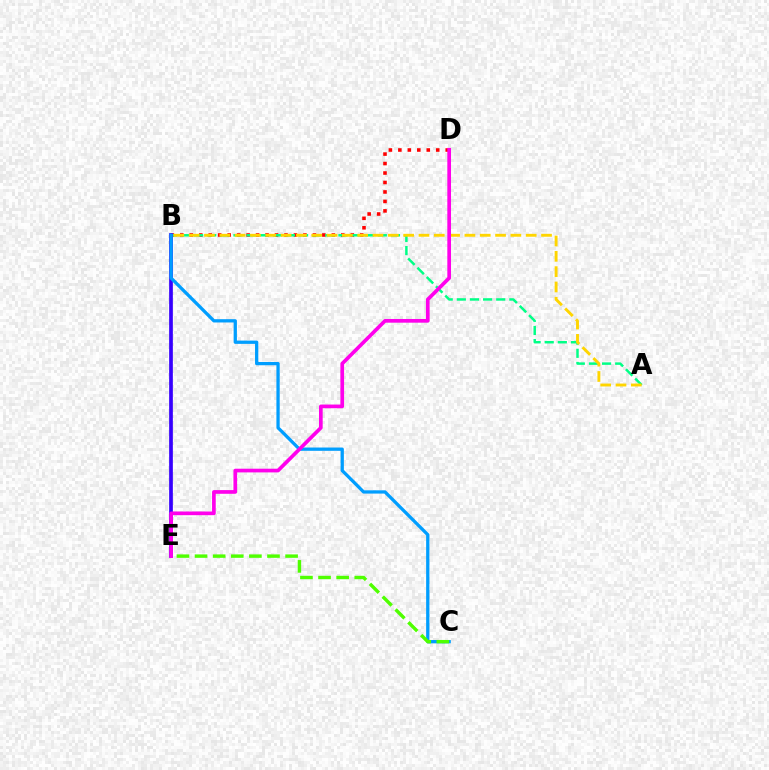{('B', 'D'): [{'color': '#ff0000', 'line_style': 'dotted', 'thickness': 2.57}], ('A', 'B'): [{'color': '#00ff86', 'line_style': 'dashed', 'thickness': 1.78}, {'color': '#ffd500', 'line_style': 'dashed', 'thickness': 2.08}], ('B', 'E'): [{'color': '#3700ff', 'line_style': 'solid', 'thickness': 2.67}], ('B', 'C'): [{'color': '#009eff', 'line_style': 'solid', 'thickness': 2.36}], ('C', 'E'): [{'color': '#4fff00', 'line_style': 'dashed', 'thickness': 2.46}], ('D', 'E'): [{'color': '#ff00ed', 'line_style': 'solid', 'thickness': 2.65}]}